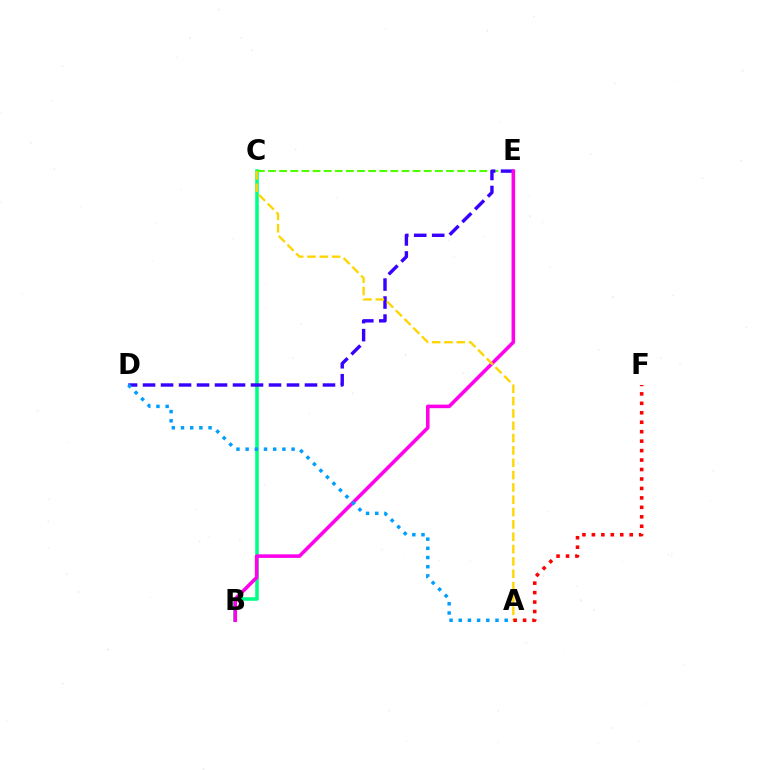{('B', 'C'): [{'color': '#00ff86', 'line_style': 'solid', 'thickness': 2.57}], ('C', 'E'): [{'color': '#4fff00', 'line_style': 'dashed', 'thickness': 1.51}], ('D', 'E'): [{'color': '#3700ff', 'line_style': 'dashed', 'thickness': 2.44}], ('B', 'E'): [{'color': '#ff00ed', 'line_style': 'solid', 'thickness': 2.57}], ('A', 'C'): [{'color': '#ffd500', 'line_style': 'dashed', 'thickness': 1.68}], ('A', 'F'): [{'color': '#ff0000', 'line_style': 'dotted', 'thickness': 2.57}], ('A', 'D'): [{'color': '#009eff', 'line_style': 'dotted', 'thickness': 2.5}]}